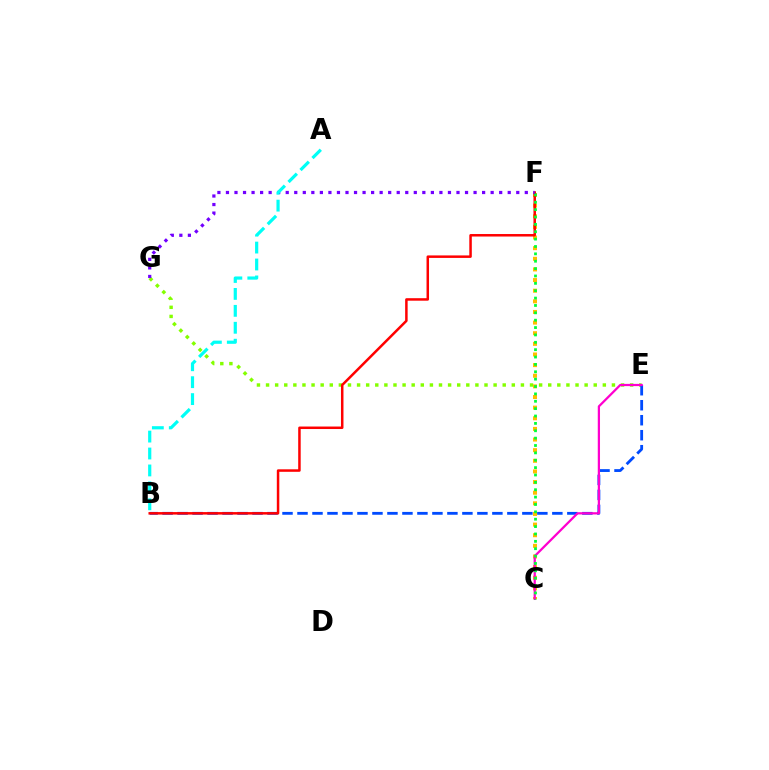{('E', 'G'): [{'color': '#84ff00', 'line_style': 'dotted', 'thickness': 2.47}], ('B', 'E'): [{'color': '#004bff', 'line_style': 'dashed', 'thickness': 2.04}], ('C', 'F'): [{'color': '#ffbd00', 'line_style': 'dotted', 'thickness': 2.89}, {'color': '#00ff39', 'line_style': 'dotted', 'thickness': 2.0}], ('C', 'E'): [{'color': '#ff00cf', 'line_style': 'solid', 'thickness': 1.62}], ('B', 'F'): [{'color': '#ff0000', 'line_style': 'solid', 'thickness': 1.8}], ('F', 'G'): [{'color': '#7200ff', 'line_style': 'dotted', 'thickness': 2.32}], ('A', 'B'): [{'color': '#00fff6', 'line_style': 'dashed', 'thickness': 2.3}]}